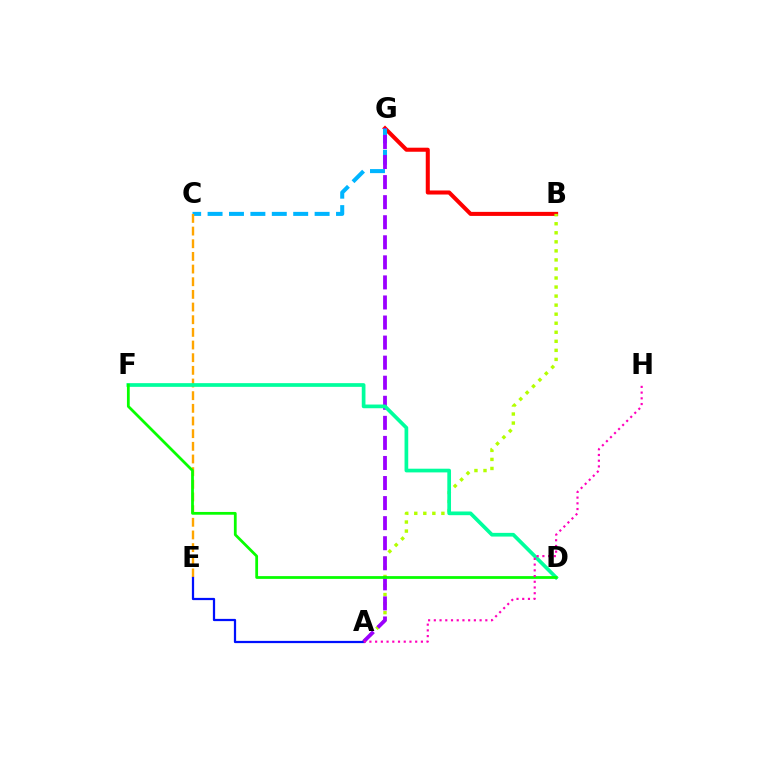{('B', 'G'): [{'color': '#ff0000', 'line_style': 'solid', 'thickness': 2.91}], ('C', 'G'): [{'color': '#00b5ff', 'line_style': 'dashed', 'thickness': 2.91}], ('A', 'B'): [{'color': '#b3ff00', 'line_style': 'dotted', 'thickness': 2.46}], ('C', 'E'): [{'color': '#ffa500', 'line_style': 'dashed', 'thickness': 1.72}], ('A', 'G'): [{'color': '#9b00ff', 'line_style': 'dashed', 'thickness': 2.73}], ('A', 'E'): [{'color': '#0010ff', 'line_style': 'solid', 'thickness': 1.61}], ('D', 'F'): [{'color': '#00ff9d', 'line_style': 'solid', 'thickness': 2.66}, {'color': '#08ff00', 'line_style': 'solid', 'thickness': 2.0}], ('A', 'H'): [{'color': '#ff00bd', 'line_style': 'dotted', 'thickness': 1.55}]}